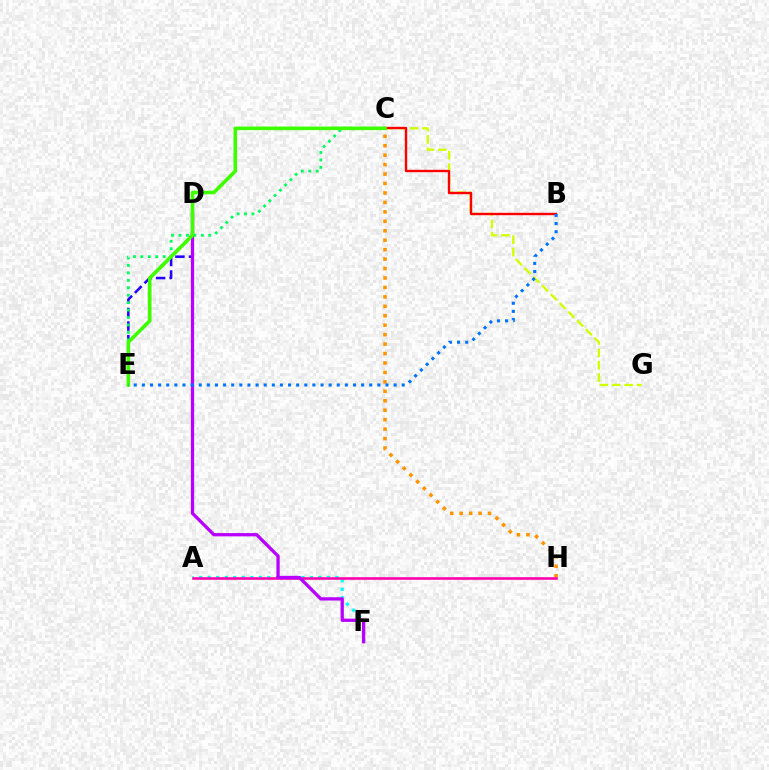{('A', 'F'): [{'color': '#00fff6', 'line_style': 'dotted', 'thickness': 2.31}], ('C', 'H'): [{'color': '#ff9400', 'line_style': 'dotted', 'thickness': 2.57}], ('A', 'H'): [{'color': '#ff00ac', 'line_style': 'solid', 'thickness': 1.85}], ('C', 'G'): [{'color': '#d1ff00', 'line_style': 'dashed', 'thickness': 1.68}], ('D', 'E'): [{'color': '#2500ff', 'line_style': 'dashed', 'thickness': 1.84}], ('C', 'E'): [{'color': '#00ff5c', 'line_style': 'dotted', 'thickness': 2.02}, {'color': '#3dff00', 'line_style': 'solid', 'thickness': 2.6}], ('B', 'C'): [{'color': '#ff0000', 'line_style': 'solid', 'thickness': 1.72}], ('D', 'F'): [{'color': '#b900ff', 'line_style': 'solid', 'thickness': 2.36}], ('B', 'E'): [{'color': '#0074ff', 'line_style': 'dotted', 'thickness': 2.21}]}